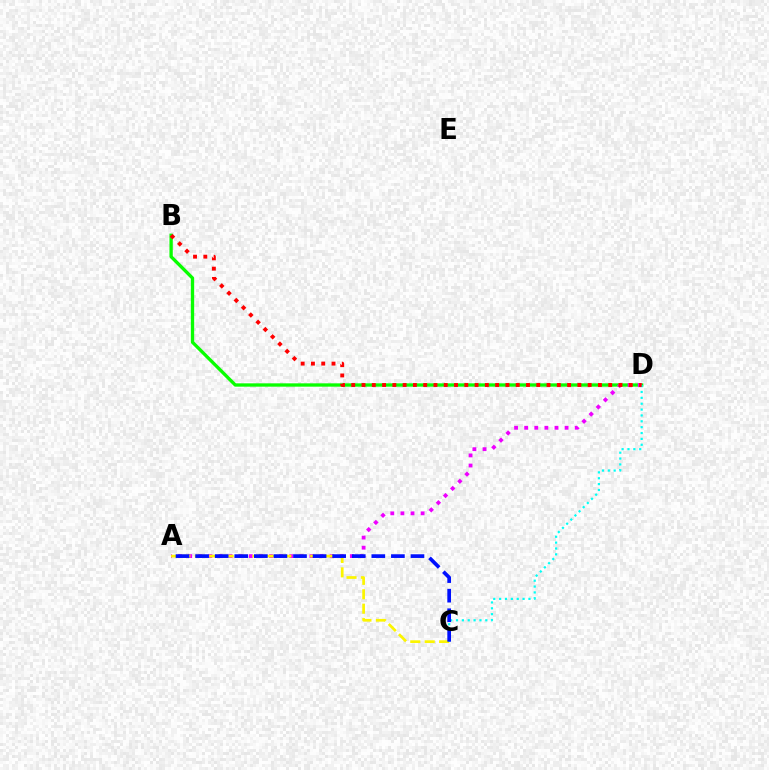{('B', 'D'): [{'color': '#08ff00', 'line_style': 'solid', 'thickness': 2.4}, {'color': '#ff0000', 'line_style': 'dotted', 'thickness': 2.79}], ('A', 'D'): [{'color': '#ee00ff', 'line_style': 'dotted', 'thickness': 2.74}], ('A', 'C'): [{'color': '#fcf500', 'line_style': 'dashed', 'thickness': 1.96}, {'color': '#0010ff', 'line_style': 'dashed', 'thickness': 2.66}], ('C', 'D'): [{'color': '#00fff6', 'line_style': 'dotted', 'thickness': 1.59}]}